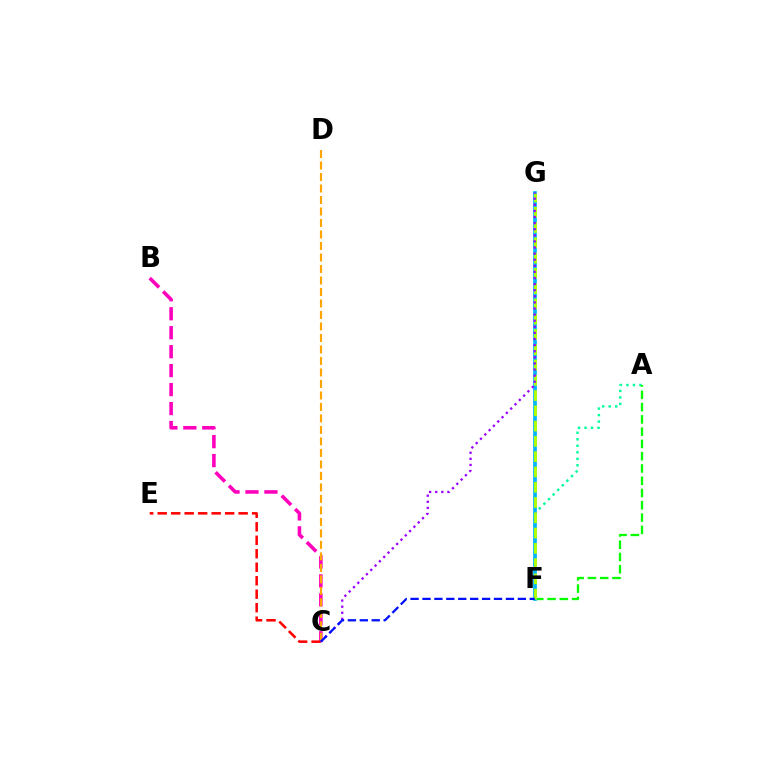{('B', 'C'): [{'color': '#ff00bd', 'line_style': 'dashed', 'thickness': 2.58}], ('C', 'E'): [{'color': '#ff0000', 'line_style': 'dashed', 'thickness': 1.83}], ('A', 'F'): [{'color': '#00ff9d', 'line_style': 'dotted', 'thickness': 1.77}, {'color': '#08ff00', 'line_style': 'dashed', 'thickness': 1.67}], ('C', 'D'): [{'color': '#ffa500', 'line_style': 'dashed', 'thickness': 1.56}], ('F', 'G'): [{'color': '#00b5ff', 'line_style': 'solid', 'thickness': 2.66}, {'color': '#b3ff00', 'line_style': 'dashed', 'thickness': 2.08}], ('C', 'G'): [{'color': '#9b00ff', 'line_style': 'dotted', 'thickness': 1.66}], ('C', 'F'): [{'color': '#0010ff', 'line_style': 'dashed', 'thickness': 1.62}]}